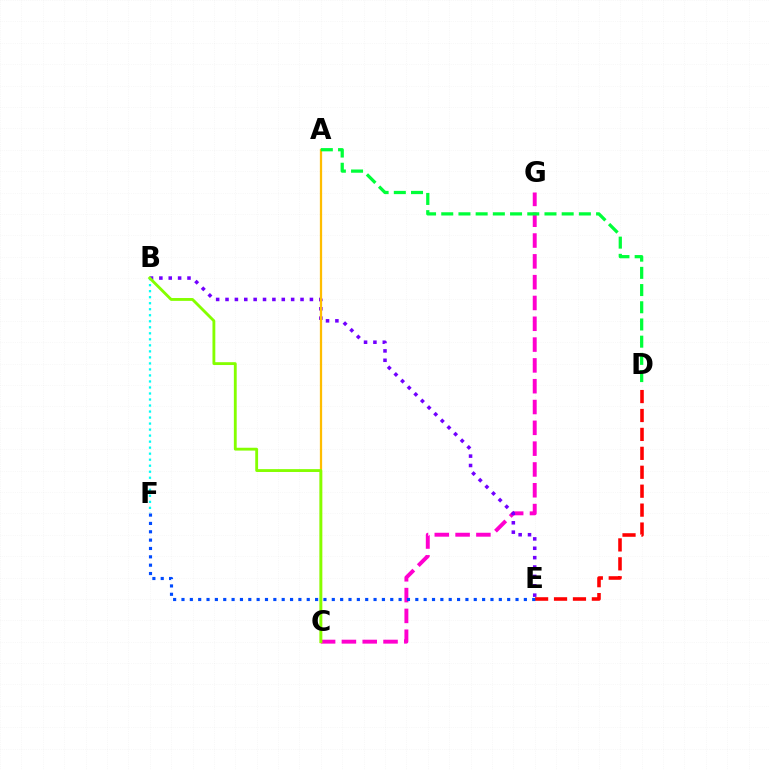{('D', 'E'): [{'color': '#ff0000', 'line_style': 'dashed', 'thickness': 2.57}], ('C', 'G'): [{'color': '#ff00cf', 'line_style': 'dashed', 'thickness': 2.83}], ('E', 'F'): [{'color': '#004bff', 'line_style': 'dotted', 'thickness': 2.27}], ('B', 'F'): [{'color': '#00fff6', 'line_style': 'dotted', 'thickness': 1.64}], ('B', 'E'): [{'color': '#7200ff', 'line_style': 'dotted', 'thickness': 2.55}], ('A', 'C'): [{'color': '#ffbd00', 'line_style': 'solid', 'thickness': 1.63}], ('A', 'D'): [{'color': '#00ff39', 'line_style': 'dashed', 'thickness': 2.34}], ('B', 'C'): [{'color': '#84ff00', 'line_style': 'solid', 'thickness': 2.05}]}